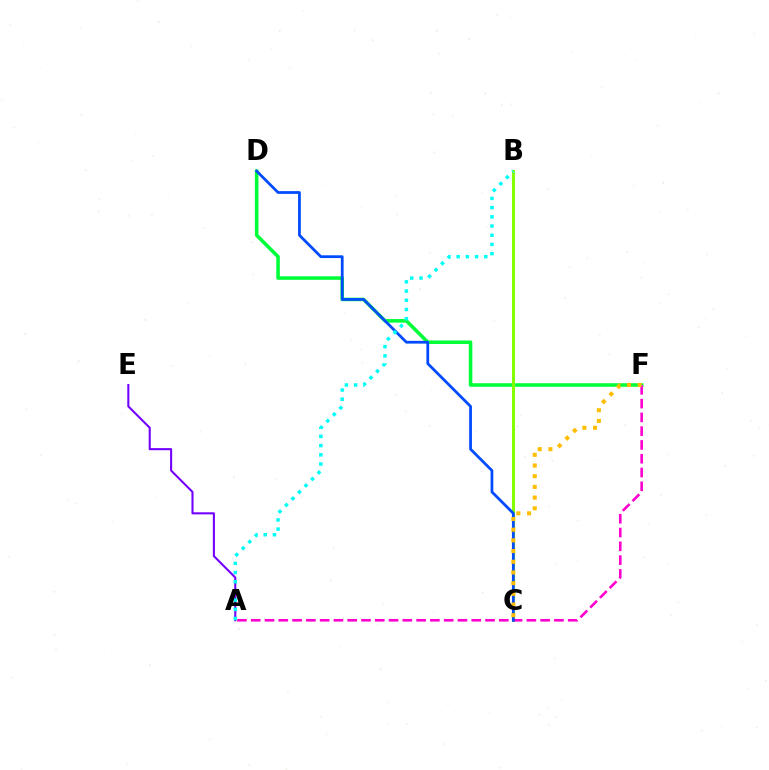{('D', 'F'): [{'color': '#00ff39', 'line_style': 'solid', 'thickness': 2.55}], ('B', 'C'): [{'color': '#ff0000', 'line_style': 'dashed', 'thickness': 2.13}, {'color': '#84ff00', 'line_style': 'solid', 'thickness': 2.18}], ('A', 'E'): [{'color': '#7200ff', 'line_style': 'solid', 'thickness': 1.5}], ('A', 'F'): [{'color': '#ff00cf', 'line_style': 'dashed', 'thickness': 1.87}], ('C', 'D'): [{'color': '#004bff', 'line_style': 'solid', 'thickness': 1.99}], ('A', 'B'): [{'color': '#00fff6', 'line_style': 'dotted', 'thickness': 2.5}], ('C', 'F'): [{'color': '#ffbd00', 'line_style': 'dotted', 'thickness': 2.91}]}